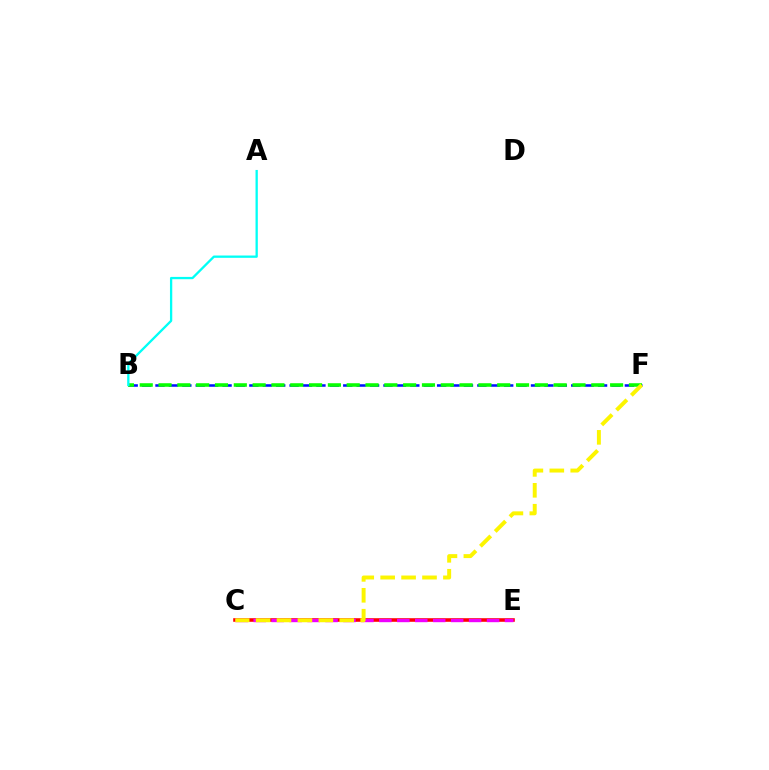{('C', 'E'): [{'color': '#ff0000', 'line_style': 'solid', 'thickness': 2.58}, {'color': '#ee00ff', 'line_style': 'dashed', 'thickness': 2.44}], ('B', 'F'): [{'color': '#0010ff', 'line_style': 'dashed', 'thickness': 1.82}, {'color': '#08ff00', 'line_style': 'dashed', 'thickness': 2.56}], ('A', 'B'): [{'color': '#00fff6', 'line_style': 'solid', 'thickness': 1.66}], ('C', 'F'): [{'color': '#fcf500', 'line_style': 'dashed', 'thickness': 2.84}]}